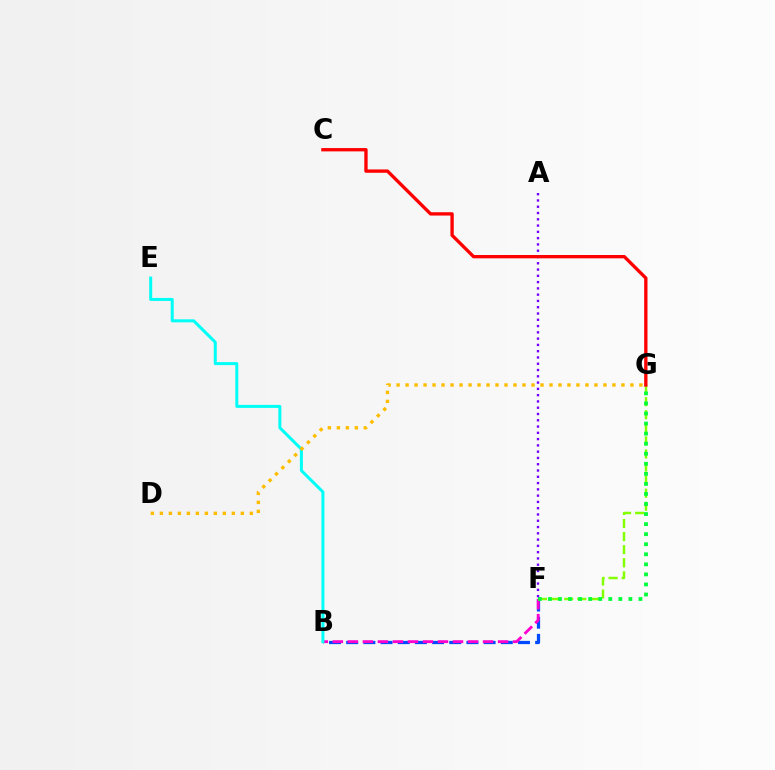{('B', 'F'): [{'color': '#004bff', 'line_style': 'dashed', 'thickness': 2.33}, {'color': '#ff00cf', 'line_style': 'dashed', 'thickness': 2.04}], ('F', 'G'): [{'color': '#84ff00', 'line_style': 'dashed', 'thickness': 1.78}, {'color': '#00ff39', 'line_style': 'dotted', 'thickness': 2.73}], ('B', 'E'): [{'color': '#00fff6', 'line_style': 'solid', 'thickness': 2.17}], ('D', 'G'): [{'color': '#ffbd00', 'line_style': 'dotted', 'thickness': 2.44}], ('A', 'F'): [{'color': '#7200ff', 'line_style': 'dotted', 'thickness': 1.71}], ('C', 'G'): [{'color': '#ff0000', 'line_style': 'solid', 'thickness': 2.4}]}